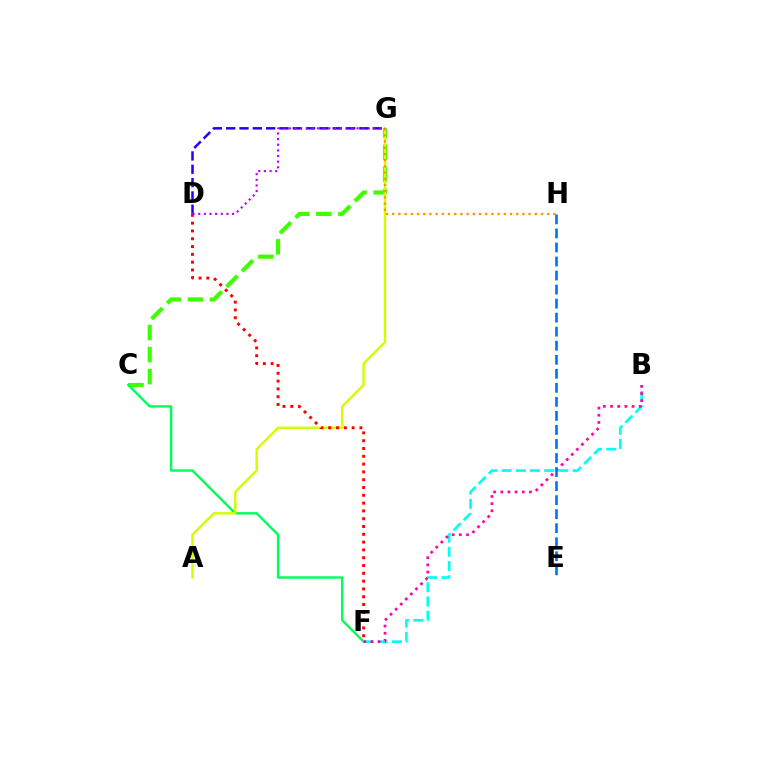{('C', 'G'): [{'color': '#3dff00', 'line_style': 'dashed', 'thickness': 3.0}], ('C', 'F'): [{'color': '#00ff5c', 'line_style': 'solid', 'thickness': 1.73}], ('A', 'G'): [{'color': '#d1ff00', 'line_style': 'solid', 'thickness': 1.75}], ('D', 'G'): [{'color': '#2500ff', 'line_style': 'dashed', 'thickness': 1.81}, {'color': '#b900ff', 'line_style': 'dotted', 'thickness': 1.53}], ('B', 'F'): [{'color': '#00fff6', 'line_style': 'dashed', 'thickness': 1.93}, {'color': '#ff00ac', 'line_style': 'dotted', 'thickness': 1.95}], ('G', 'H'): [{'color': '#ff9400', 'line_style': 'dotted', 'thickness': 1.68}], ('D', 'F'): [{'color': '#ff0000', 'line_style': 'dotted', 'thickness': 2.12}], ('E', 'H'): [{'color': '#0074ff', 'line_style': 'dashed', 'thickness': 1.91}]}